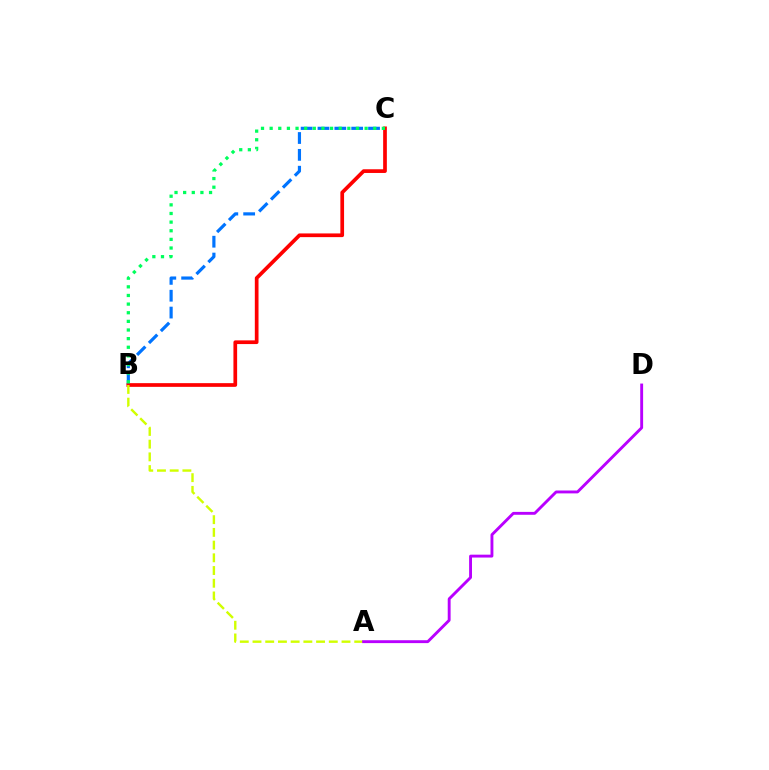{('B', 'C'): [{'color': '#0074ff', 'line_style': 'dashed', 'thickness': 2.29}, {'color': '#ff0000', 'line_style': 'solid', 'thickness': 2.66}, {'color': '#00ff5c', 'line_style': 'dotted', 'thickness': 2.35}], ('A', 'B'): [{'color': '#d1ff00', 'line_style': 'dashed', 'thickness': 1.73}], ('A', 'D'): [{'color': '#b900ff', 'line_style': 'solid', 'thickness': 2.08}]}